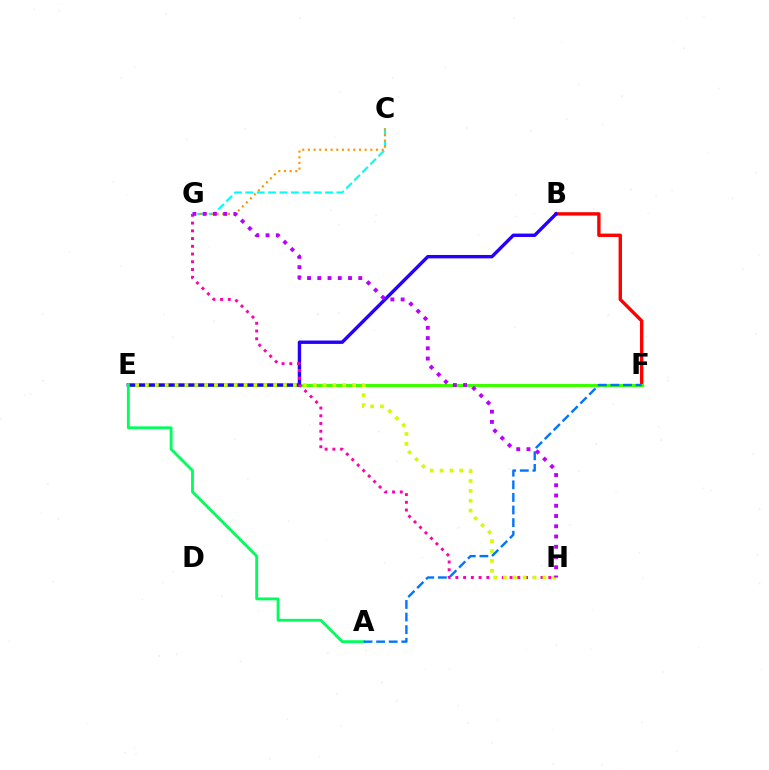{('B', 'F'): [{'color': '#ff0000', 'line_style': 'solid', 'thickness': 2.44}], ('E', 'F'): [{'color': '#3dff00', 'line_style': 'solid', 'thickness': 2.22}], ('B', 'E'): [{'color': '#2500ff', 'line_style': 'solid', 'thickness': 2.45}], ('G', 'H'): [{'color': '#ff00ac', 'line_style': 'dotted', 'thickness': 2.1}, {'color': '#b900ff', 'line_style': 'dotted', 'thickness': 2.78}], ('C', 'G'): [{'color': '#00fff6', 'line_style': 'dashed', 'thickness': 1.55}, {'color': '#ff9400', 'line_style': 'dotted', 'thickness': 1.54}], ('E', 'H'): [{'color': '#d1ff00', 'line_style': 'dotted', 'thickness': 2.68}], ('A', 'E'): [{'color': '#00ff5c', 'line_style': 'solid', 'thickness': 2.05}], ('A', 'F'): [{'color': '#0074ff', 'line_style': 'dashed', 'thickness': 1.71}]}